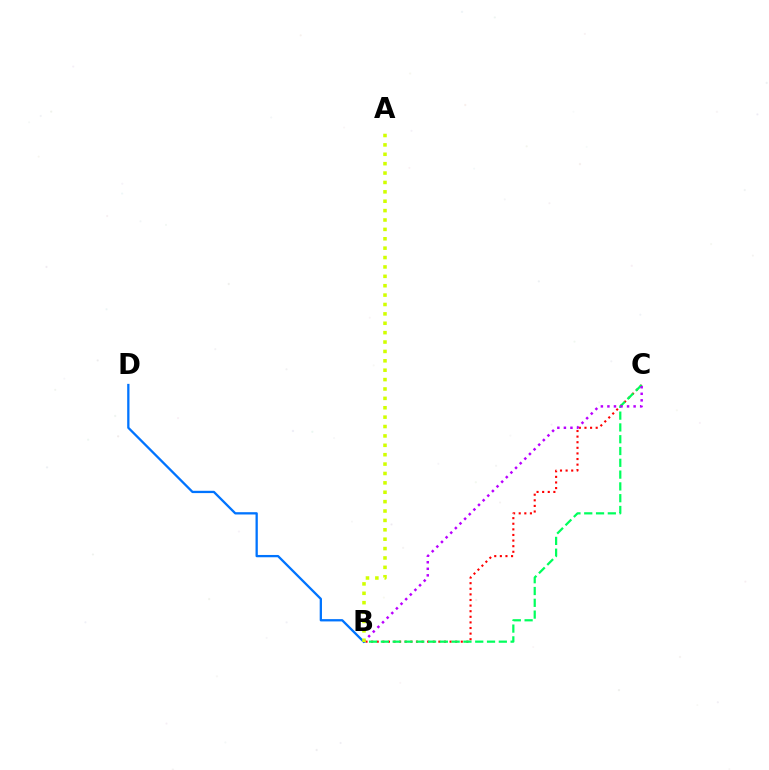{('B', 'C'): [{'color': '#ff0000', 'line_style': 'dotted', 'thickness': 1.52}, {'color': '#00ff5c', 'line_style': 'dashed', 'thickness': 1.6}, {'color': '#b900ff', 'line_style': 'dotted', 'thickness': 1.78}], ('B', 'D'): [{'color': '#0074ff', 'line_style': 'solid', 'thickness': 1.65}], ('A', 'B'): [{'color': '#d1ff00', 'line_style': 'dotted', 'thickness': 2.55}]}